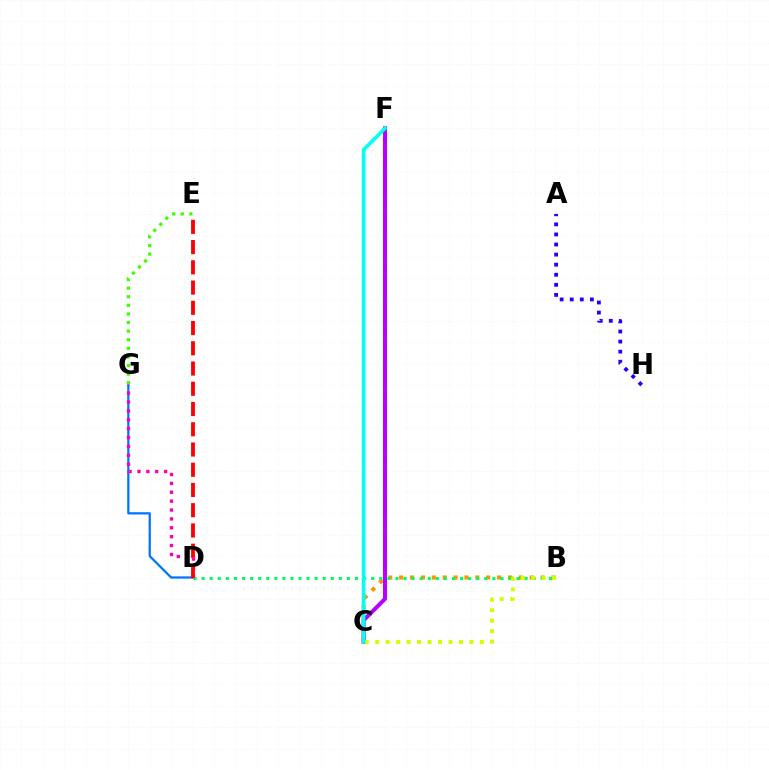{('D', 'G'): [{'color': '#0074ff', 'line_style': 'solid', 'thickness': 1.62}, {'color': '#ff00ac', 'line_style': 'dotted', 'thickness': 2.41}], ('B', 'C'): [{'color': '#ff9400', 'line_style': 'dotted', 'thickness': 2.96}, {'color': '#d1ff00', 'line_style': 'dotted', 'thickness': 2.85}], ('C', 'F'): [{'color': '#b900ff', 'line_style': 'solid', 'thickness': 2.91}, {'color': '#00fff6', 'line_style': 'solid', 'thickness': 2.6}], ('B', 'D'): [{'color': '#00ff5c', 'line_style': 'dotted', 'thickness': 2.19}], ('E', 'G'): [{'color': '#3dff00', 'line_style': 'dotted', 'thickness': 2.34}], ('D', 'E'): [{'color': '#ff0000', 'line_style': 'dashed', 'thickness': 2.75}], ('A', 'H'): [{'color': '#2500ff', 'line_style': 'dotted', 'thickness': 2.74}]}